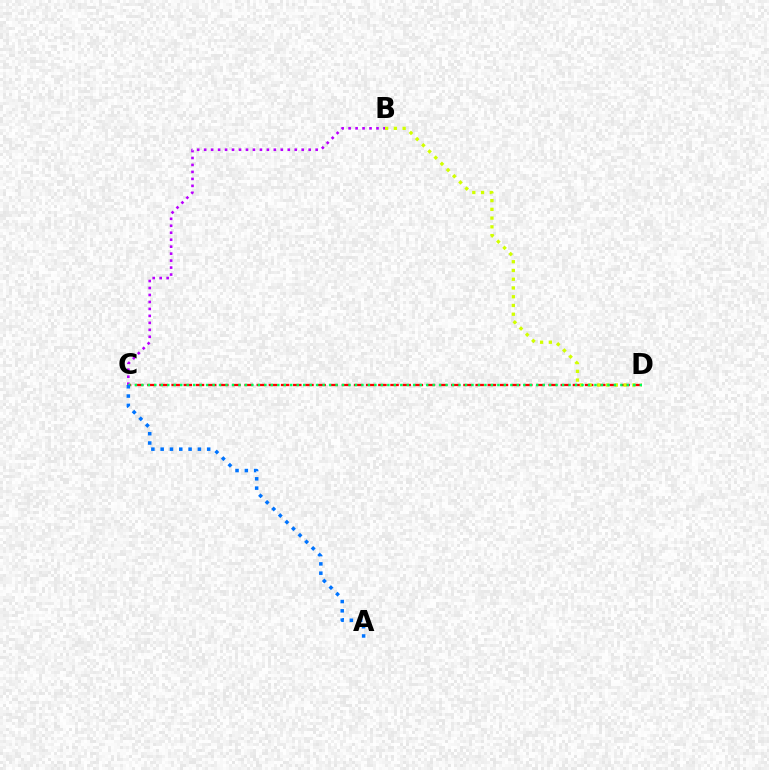{('C', 'D'): [{'color': '#ff0000', 'line_style': 'dashed', 'thickness': 1.65}, {'color': '#00ff5c', 'line_style': 'dotted', 'thickness': 1.76}], ('B', 'D'): [{'color': '#d1ff00', 'line_style': 'dotted', 'thickness': 2.38}], ('B', 'C'): [{'color': '#b900ff', 'line_style': 'dotted', 'thickness': 1.89}], ('A', 'C'): [{'color': '#0074ff', 'line_style': 'dotted', 'thickness': 2.53}]}